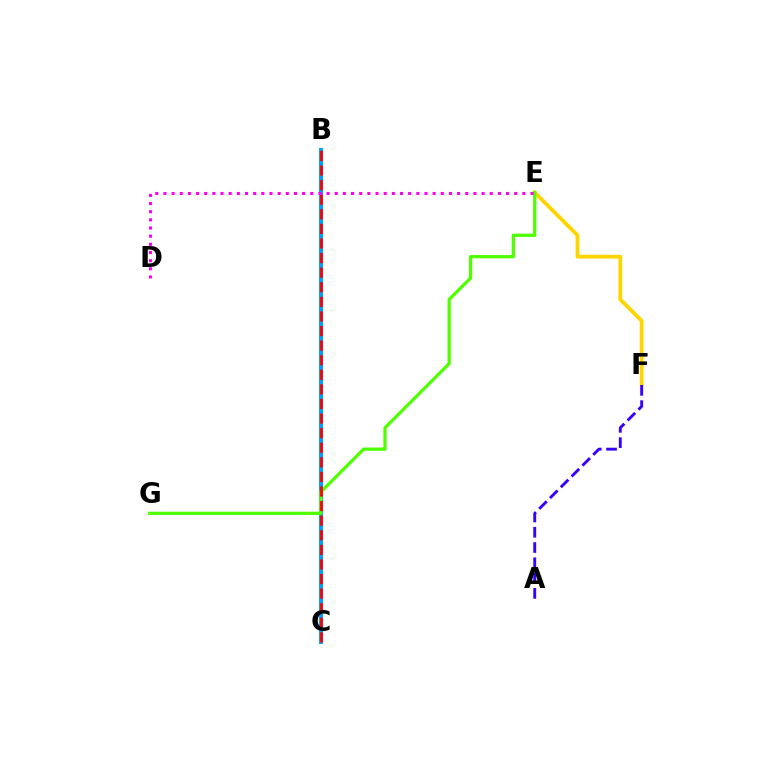{('B', 'C'): [{'color': '#00ff86', 'line_style': 'solid', 'thickness': 1.52}, {'color': '#009eff', 'line_style': 'solid', 'thickness': 2.83}, {'color': '#ff0000', 'line_style': 'dashed', 'thickness': 1.98}], ('E', 'F'): [{'color': '#ffd500', 'line_style': 'solid', 'thickness': 2.74}], ('E', 'G'): [{'color': '#4fff00', 'line_style': 'solid', 'thickness': 2.34}], ('D', 'E'): [{'color': '#ff00ed', 'line_style': 'dotted', 'thickness': 2.22}], ('A', 'F'): [{'color': '#3700ff', 'line_style': 'dashed', 'thickness': 2.08}]}